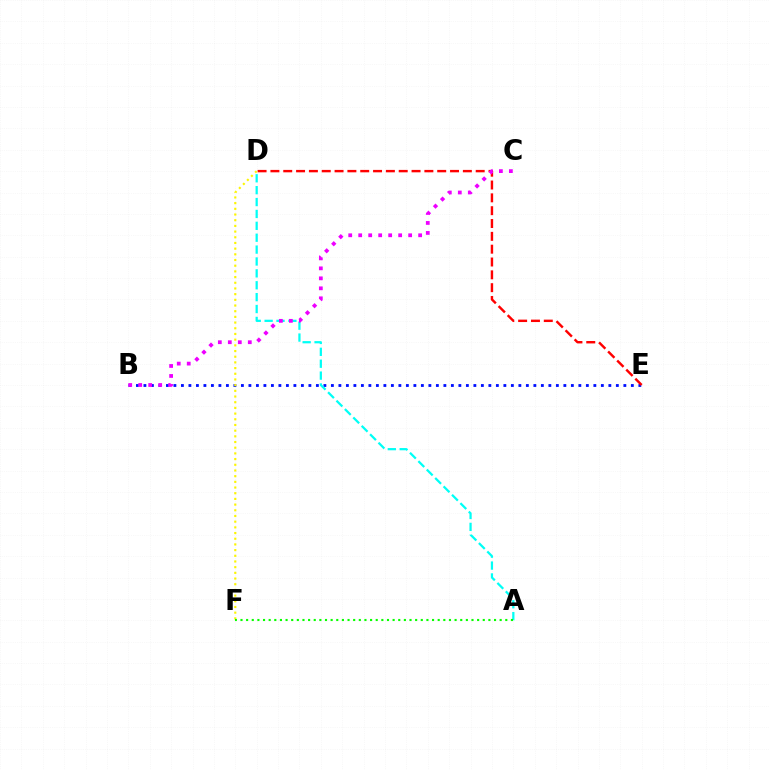{('B', 'E'): [{'color': '#0010ff', 'line_style': 'dotted', 'thickness': 2.04}], ('A', 'D'): [{'color': '#00fff6', 'line_style': 'dashed', 'thickness': 1.61}], ('D', 'E'): [{'color': '#ff0000', 'line_style': 'dashed', 'thickness': 1.74}], ('D', 'F'): [{'color': '#fcf500', 'line_style': 'dotted', 'thickness': 1.55}], ('B', 'C'): [{'color': '#ee00ff', 'line_style': 'dotted', 'thickness': 2.71}], ('A', 'F'): [{'color': '#08ff00', 'line_style': 'dotted', 'thickness': 1.53}]}